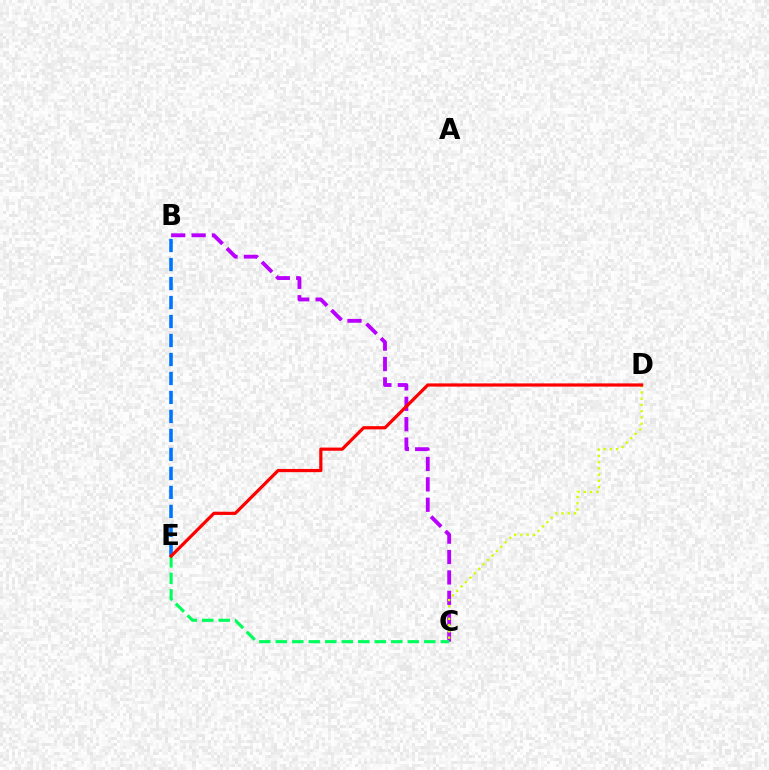{('B', 'E'): [{'color': '#0074ff', 'line_style': 'dashed', 'thickness': 2.58}], ('B', 'C'): [{'color': '#b900ff', 'line_style': 'dashed', 'thickness': 2.77}], ('C', 'E'): [{'color': '#00ff5c', 'line_style': 'dashed', 'thickness': 2.24}], ('C', 'D'): [{'color': '#d1ff00', 'line_style': 'dotted', 'thickness': 1.7}], ('D', 'E'): [{'color': '#ff0000', 'line_style': 'solid', 'thickness': 2.3}]}